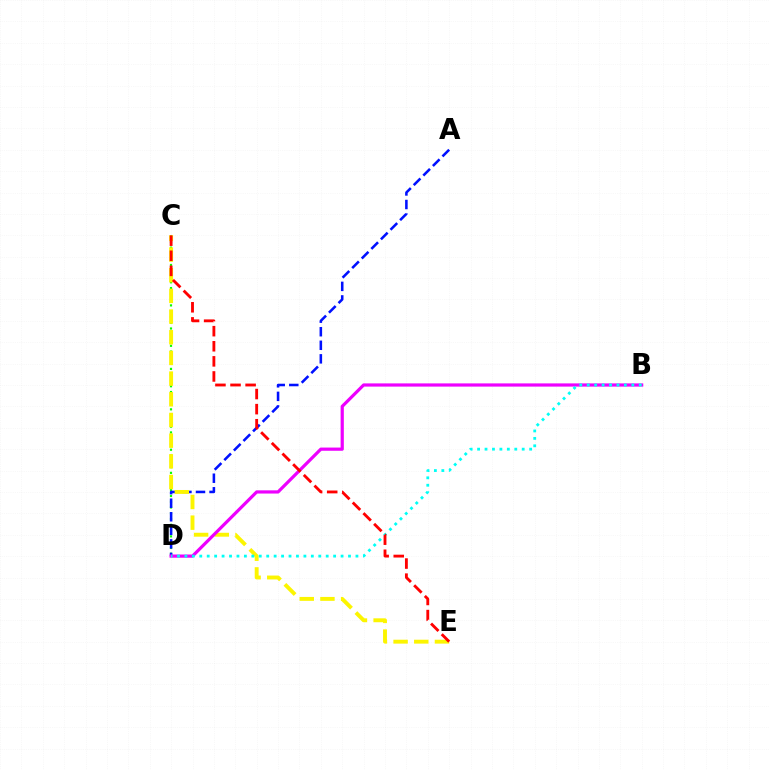{('C', 'D'): [{'color': '#08ff00', 'line_style': 'dotted', 'thickness': 1.57}], ('A', 'D'): [{'color': '#0010ff', 'line_style': 'dashed', 'thickness': 1.84}], ('C', 'E'): [{'color': '#fcf500', 'line_style': 'dashed', 'thickness': 2.81}, {'color': '#ff0000', 'line_style': 'dashed', 'thickness': 2.05}], ('B', 'D'): [{'color': '#ee00ff', 'line_style': 'solid', 'thickness': 2.31}, {'color': '#00fff6', 'line_style': 'dotted', 'thickness': 2.02}]}